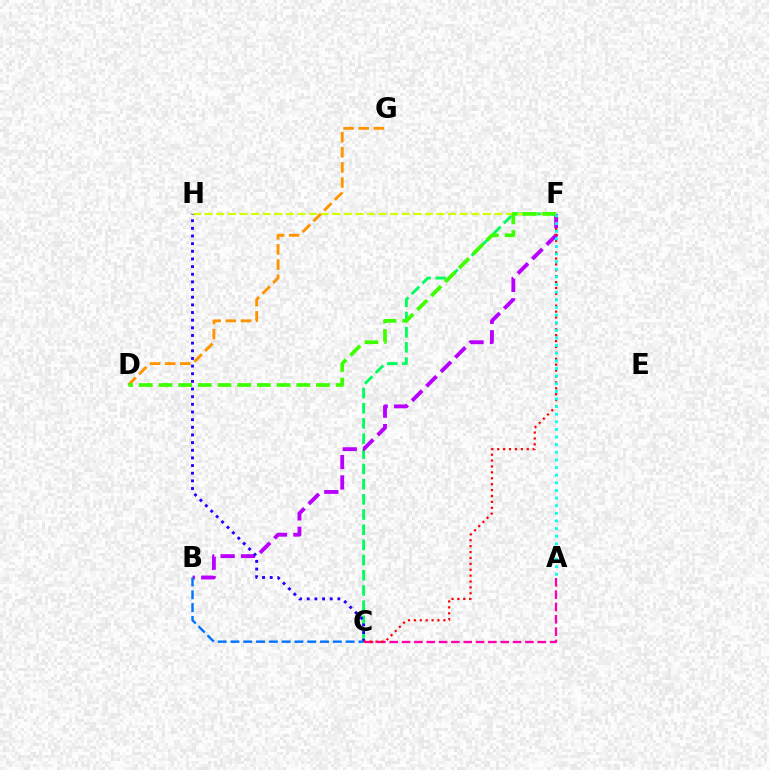{('C', 'F'): [{'color': '#00ff5c', 'line_style': 'dashed', 'thickness': 2.06}, {'color': '#ff0000', 'line_style': 'dotted', 'thickness': 1.6}], ('B', 'F'): [{'color': '#b900ff', 'line_style': 'dashed', 'thickness': 2.77}], ('F', 'H'): [{'color': '#d1ff00', 'line_style': 'dashed', 'thickness': 1.58}], ('C', 'H'): [{'color': '#2500ff', 'line_style': 'dotted', 'thickness': 2.08}], ('A', 'C'): [{'color': '#ff00ac', 'line_style': 'dashed', 'thickness': 1.67}], ('D', 'G'): [{'color': '#ff9400', 'line_style': 'dashed', 'thickness': 2.06}], ('D', 'F'): [{'color': '#3dff00', 'line_style': 'dashed', 'thickness': 2.68}], ('A', 'F'): [{'color': '#00fff6', 'line_style': 'dotted', 'thickness': 2.07}], ('B', 'C'): [{'color': '#0074ff', 'line_style': 'dashed', 'thickness': 1.74}]}